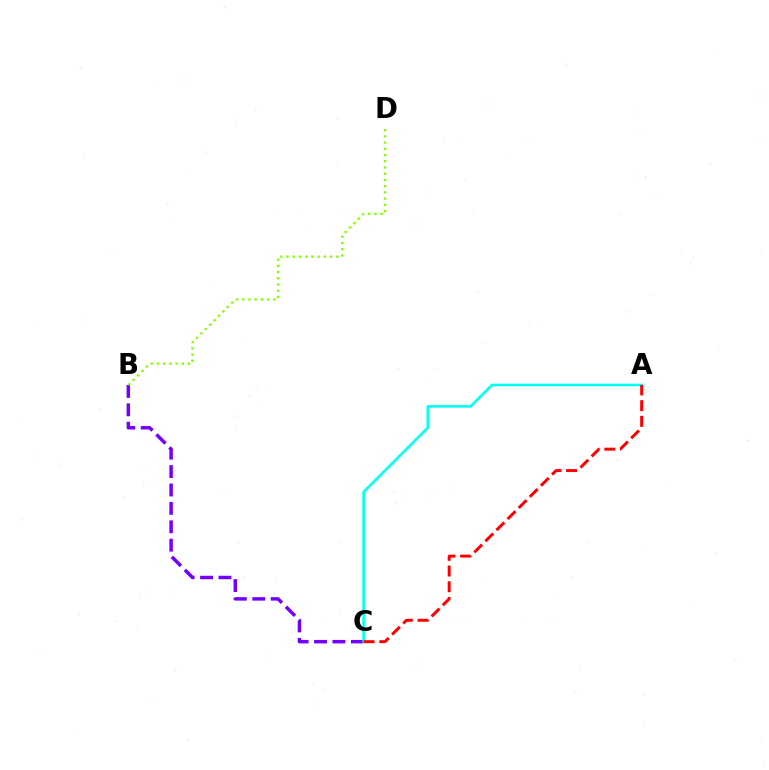{('B', 'C'): [{'color': '#7200ff', 'line_style': 'dashed', 'thickness': 2.5}], ('B', 'D'): [{'color': '#84ff00', 'line_style': 'dotted', 'thickness': 1.69}], ('A', 'C'): [{'color': '#00fff6', 'line_style': 'solid', 'thickness': 1.86}, {'color': '#ff0000', 'line_style': 'dashed', 'thickness': 2.13}]}